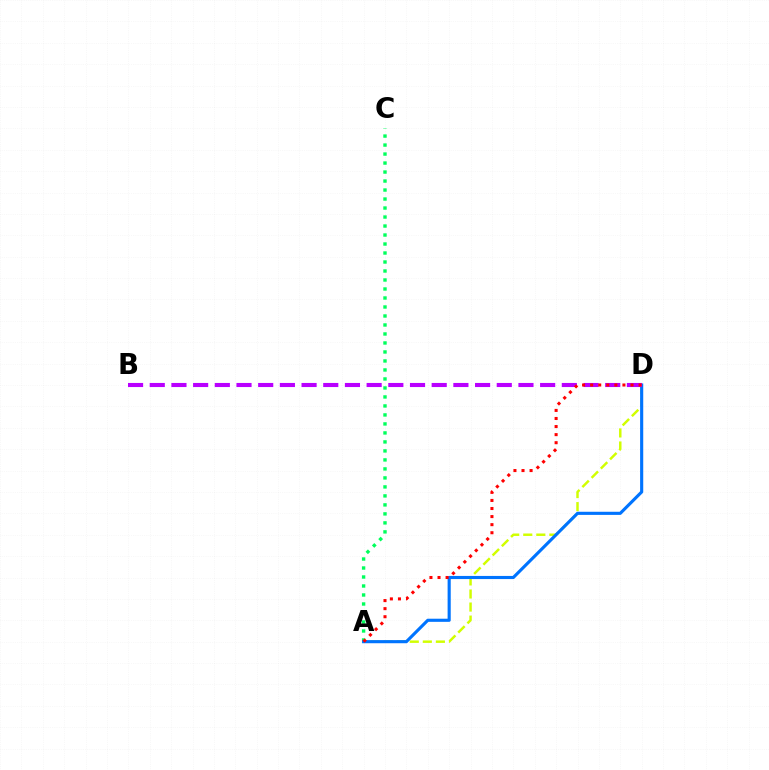{('A', 'C'): [{'color': '#00ff5c', 'line_style': 'dotted', 'thickness': 2.44}], ('A', 'D'): [{'color': '#d1ff00', 'line_style': 'dashed', 'thickness': 1.77}, {'color': '#0074ff', 'line_style': 'solid', 'thickness': 2.25}, {'color': '#ff0000', 'line_style': 'dotted', 'thickness': 2.19}], ('B', 'D'): [{'color': '#b900ff', 'line_style': 'dashed', 'thickness': 2.95}]}